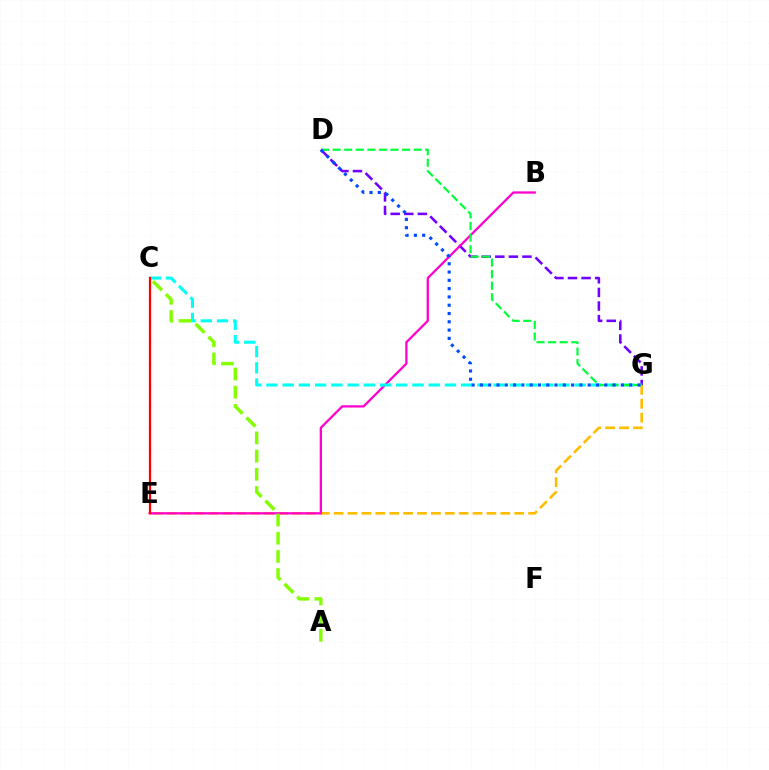{('E', 'G'): [{'color': '#ffbd00', 'line_style': 'dashed', 'thickness': 1.89}], ('D', 'G'): [{'color': '#7200ff', 'line_style': 'dashed', 'thickness': 1.85}, {'color': '#00ff39', 'line_style': 'dashed', 'thickness': 1.57}, {'color': '#004bff', 'line_style': 'dotted', 'thickness': 2.25}], ('B', 'E'): [{'color': '#ff00cf', 'line_style': 'solid', 'thickness': 1.64}], ('C', 'G'): [{'color': '#00fff6', 'line_style': 'dashed', 'thickness': 2.2}], ('C', 'E'): [{'color': '#ff0000', 'line_style': 'solid', 'thickness': 1.62}], ('A', 'C'): [{'color': '#84ff00', 'line_style': 'dashed', 'thickness': 2.47}]}